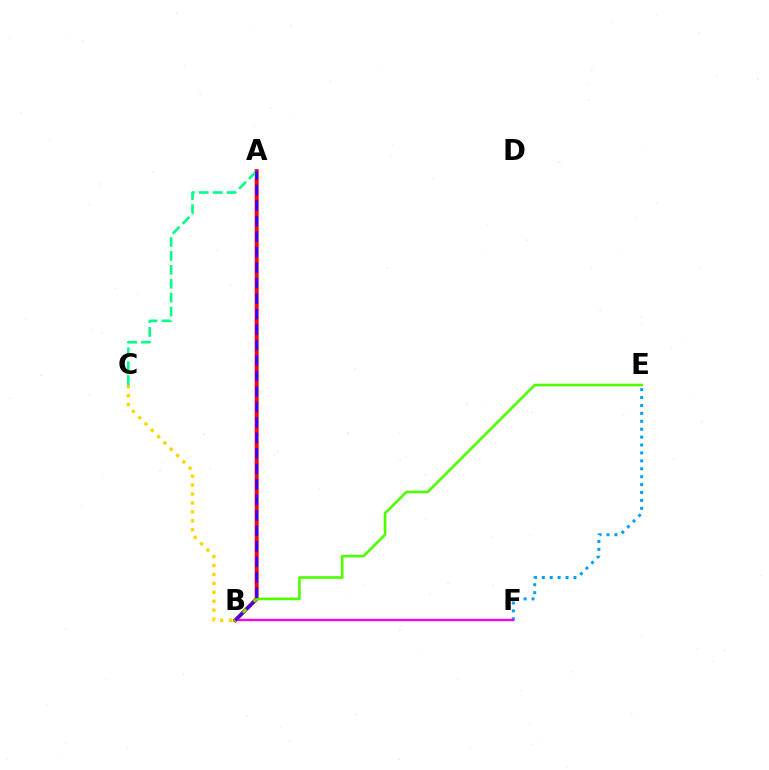{('E', 'F'): [{'color': '#009eff', 'line_style': 'dotted', 'thickness': 2.15}], ('A', 'B'): [{'color': '#ff0000', 'line_style': 'solid', 'thickness': 2.83}, {'color': '#3700ff', 'line_style': 'dashed', 'thickness': 2.1}], ('B', 'F'): [{'color': '#ff00ed', 'line_style': 'solid', 'thickness': 1.66}], ('A', 'C'): [{'color': '#00ff86', 'line_style': 'dashed', 'thickness': 1.89}], ('B', 'E'): [{'color': '#4fff00', 'line_style': 'solid', 'thickness': 1.89}], ('B', 'C'): [{'color': '#ffd500', 'line_style': 'dotted', 'thickness': 2.43}]}